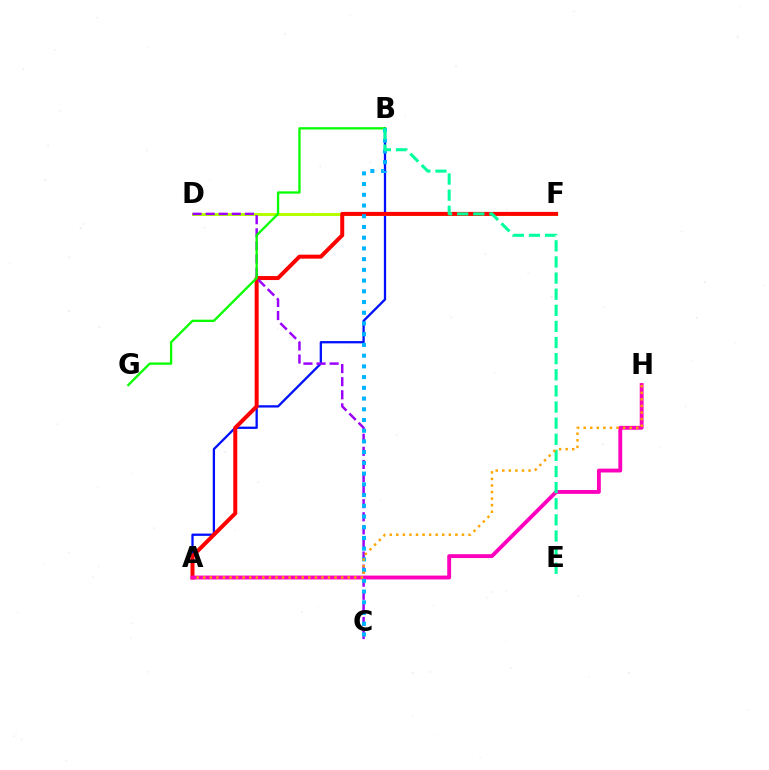{('A', 'B'): [{'color': '#0010ff', 'line_style': 'solid', 'thickness': 1.65}], ('D', 'F'): [{'color': '#b3ff00', 'line_style': 'solid', 'thickness': 2.18}], ('A', 'F'): [{'color': '#ff0000', 'line_style': 'solid', 'thickness': 2.87}], ('C', 'D'): [{'color': '#9b00ff', 'line_style': 'dashed', 'thickness': 1.78}], ('A', 'H'): [{'color': '#ff00bd', 'line_style': 'solid', 'thickness': 2.77}, {'color': '#ffa500', 'line_style': 'dotted', 'thickness': 1.78}], ('B', 'G'): [{'color': '#08ff00', 'line_style': 'solid', 'thickness': 1.66}], ('B', 'C'): [{'color': '#00b5ff', 'line_style': 'dotted', 'thickness': 2.91}], ('B', 'E'): [{'color': '#00ff9d', 'line_style': 'dashed', 'thickness': 2.19}]}